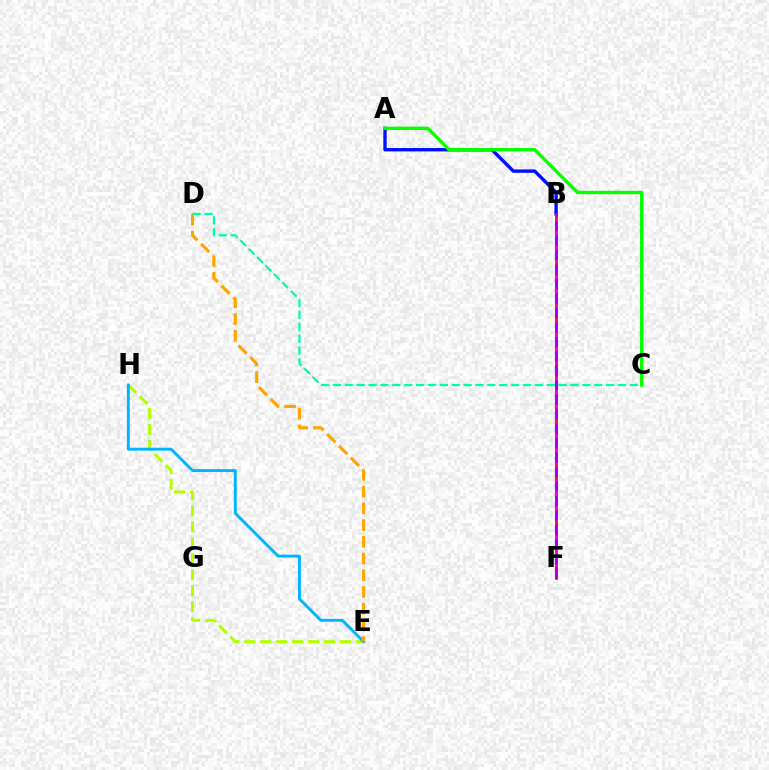{('A', 'B'): [{'color': '#0010ff', 'line_style': 'solid', 'thickness': 2.44}], ('A', 'C'): [{'color': '#08ff00', 'line_style': 'solid', 'thickness': 2.44}], ('E', 'H'): [{'color': '#b3ff00', 'line_style': 'dashed', 'thickness': 2.17}, {'color': '#00b5ff', 'line_style': 'solid', 'thickness': 2.09}], ('B', 'F'): [{'color': '#ff0000', 'line_style': 'solid', 'thickness': 1.91}, {'color': '#ff00bd', 'line_style': 'dashed', 'thickness': 1.54}, {'color': '#9b00ff', 'line_style': 'dashed', 'thickness': 1.97}], ('D', 'E'): [{'color': '#ffa500', 'line_style': 'dashed', 'thickness': 2.27}], ('C', 'D'): [{'color': '#00ff9d', 'line_style': 'dashed', 'thickness': 1.61}]}